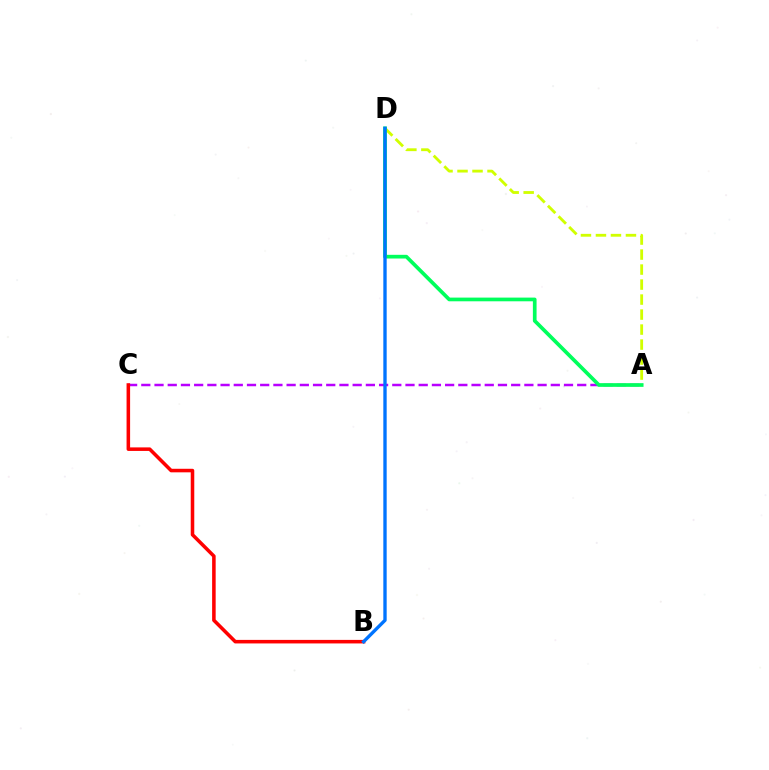{('A', 'D'): [{'color': '#d1ff00', 'line_style': 'dashed', 'thickness': 2.04}, {'color': '#00ff5c', 'line_style': 'solid', 'thickness': 2.66}], ('A', 'C'): [{'color': '#b900ff', 'line_style': 'dashed', 'thickness': 1.79}], ('B', 'C'): [{'color': '#ff0000', 'line_style': 'solid', 'thickness': 2.55}], ('B', 'D'): [{'color': '#0074ff', 'line_style': 'solid', 'thickness': 2.42}]}